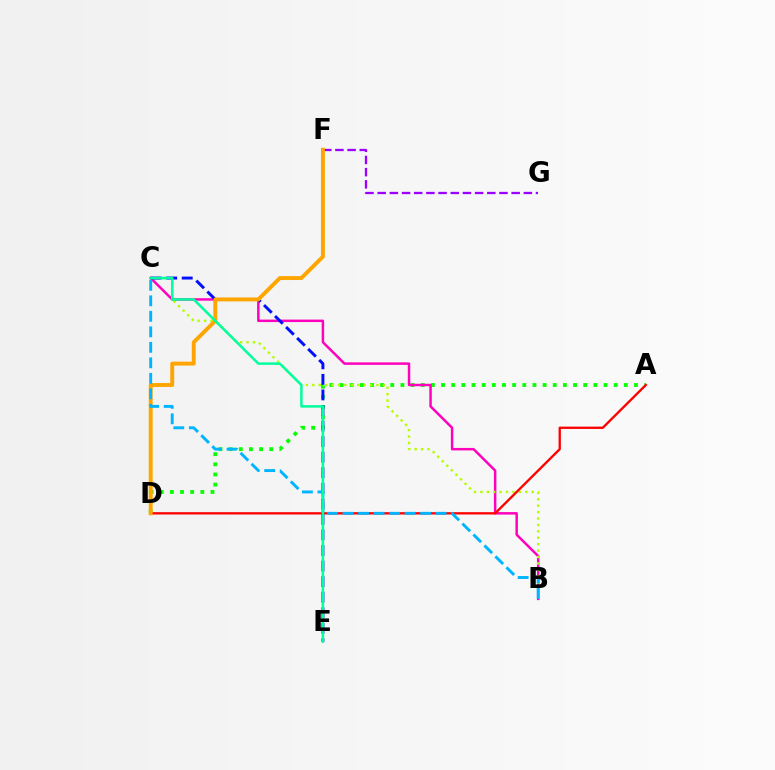{('A', 'D'): [{'color': '#08ff00', 'line_style': 'dotted', 'thickness': 2.76}, {'color': '#ff0000', 'line_style': 'solid', 'thickness': 1.68}], ('B', 'C'): [{'color': '#ff00bd', 'line_style': 'solid', 'thickness': 1.78}, {'color': '#b3ff00', 'line_style': 'dotted', 'thickness': 1.74}, {'color': '#00b5ff', 'line_style': 'dashed', 'thickness': 2.11}], ('F', 'G'): [{'color': '#9b00ff', 'line_style': 'dashed', 'thickness': 1.65}], ('C', 'E'): [{'color': '#0010ff', 'line_style': 'dashed', 'thickness': 2.11}, {'color': '#00ff9d', 'line_style': 'solid', 'thickness': 1.8}], ('D', 'F'): [{'color': '#ffa500', 'line_style': 'solid', 'thickness': 2.82}]}